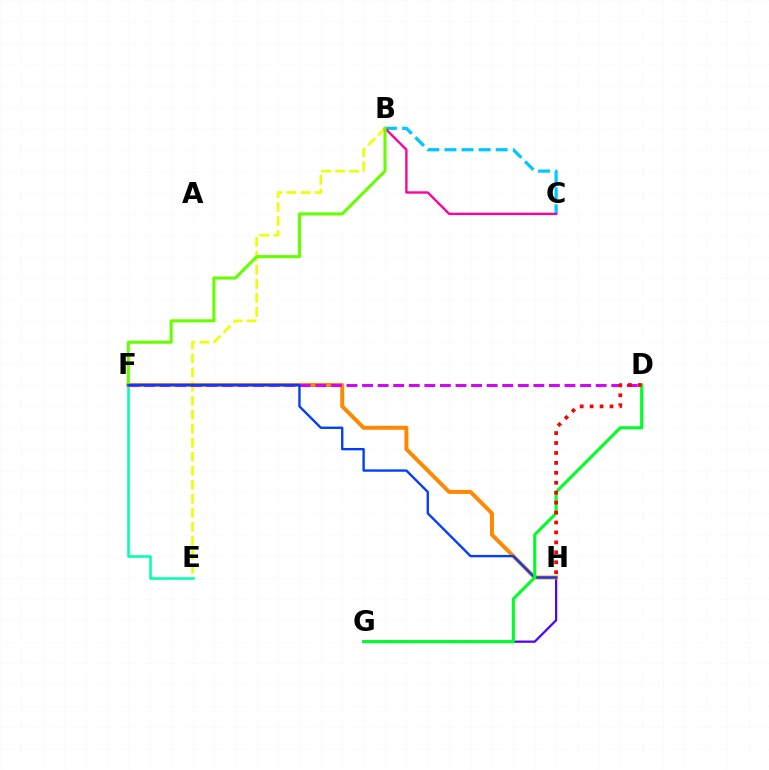{('G', 'H'): [{'color': '#4f00ff', 'line_style': 'solid', 'thickness': 1.61}], ('B', 'C'): [{'color': '#00c7ff', 'line_style': 'dashed', 'thickness': 2.32}, {'color': '#ff00a0', 'line_style': 'solid', 'thickness': 1.7}], ('B', 'E'): [{'color': '#eeff00', 'line_style': 'dashed', 'thickness': 1.91}], ('E', 'F'): [{'color': '#00ffaf', 'line_style': 'solid', 'thickness': 1.85}], ('F', 'H'): [{'color': '#ff8800', 'line_style': 'solid', 'thickness': 2.86}, {'color': '#003fff', 'line_style': 'solid', 'thickness': 1.7}], ('B', 'F'): [{'color': '#66ff00', 'line_style': 'solid', 'thickness': 2.22}], ('D', 'F'): [{'color': '#d600ff', 'line_style': 'dashed', 'thickness': 2.12}], ('D', 'G'): [{'color': '#00ff27', 'line_style': 'solid', 'thickness': 2.22}], ('D', 'H'): [{'color': '#ff0000', 'line_style': 'dotted', 'thickness': 2.7}]}